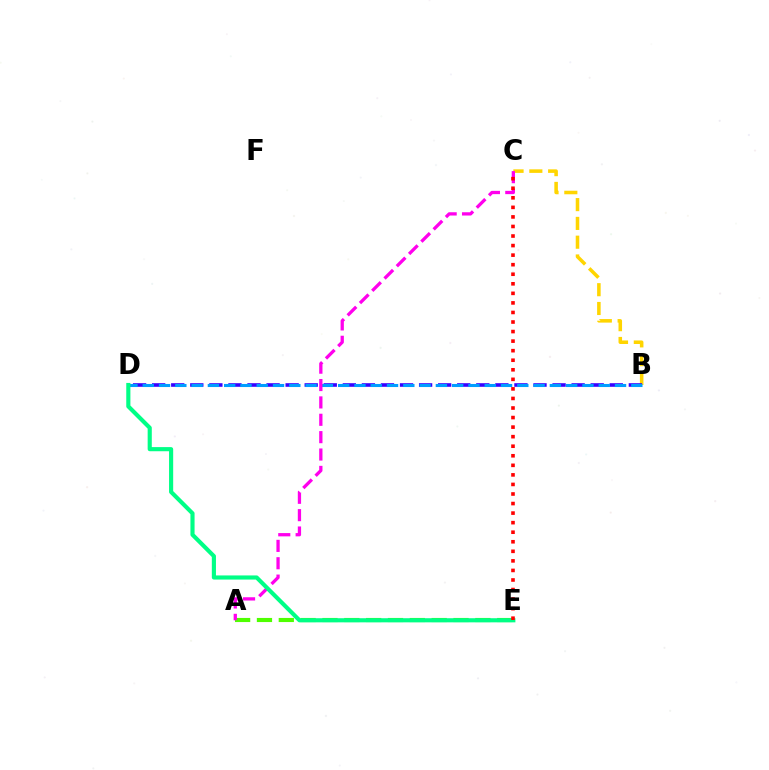{('A', 'E'): [{'color': '#4fff00', 'line_style': 'dashed', 'thickness': 2.97}], ('B', 'C'): [{'color': '#ffd500', 'line_style': 'dashed', 'thickness': 2.55}], ('B', 'D'): [{'color': '#3700ff', 'line_style': 'dashed', 'thickness': 2.59}, {'color': '#009eff', 'line_style': 'dashed', 'thickness': 2.21}], ('A', 'C'): [{'color': '#ff00ed', 'line_style': 'dashed', 'thickness': 2.36}], ('D', 'E'): [{'color': '#00ff86', 'line_style': 'solid', 'thickness': 2.98}], ('C', 'E'): [{'color': '#ff0000', 'line_style': 'dotted', 'thickness': 2.6}]}